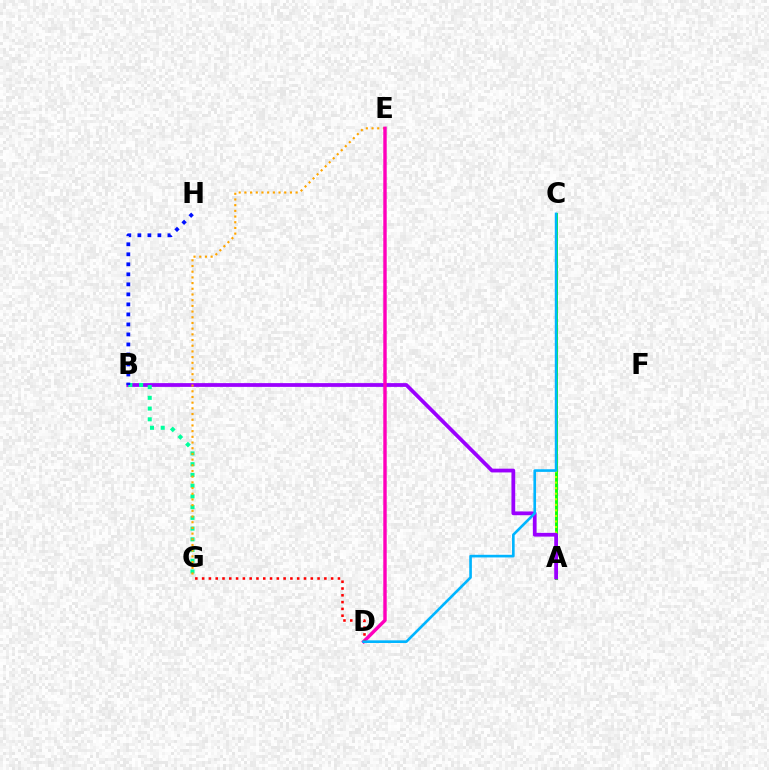{('A', 'C'): [{'color': '#08ff00', 'line_style': 'solid', 'thickness': 2.07}, {'color': '#b3ff00', 'line_style': 'dotted', 'thickness': 1.51}], ('A', 'B'): [{'color': '#9b00ff', 'line_style': 'solid', 'thickness': 2.71}], ('B', 'G'): [{'color': '#00ff9d', 'line_style': 'dotted', 'thickness': 2.92}], ('B', 'H'): [{'color': '#0010ff', 'line_style': 'dotted', 'thickness': 2.72}], ('E', 'G'): [{'color': '#ffa500', 'line_style': 'dotted', 'thickness': 1.55}], ('D', 'E'): [{'color': '#ff00bd', 'line_style': 'solid', 'thickness': 2.47}], ('D', 'G'): [{'color': '#ff0000', 'line_style': 'dotted', 'thickness': 1.84}], ('C', 'D'): [{'color': '#00b5ff', 'line_style': 'solid', 'thickness': 1.9}]}